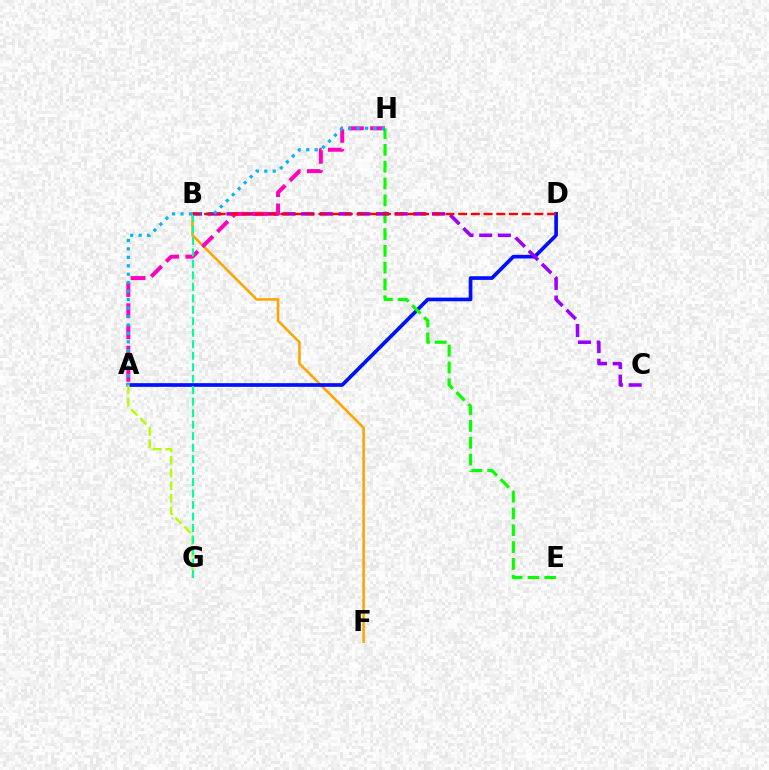{('B', 'F'): [{'color': '#ffa500', 'line_style': 'solid', 'thickness': 1.87}], ('A', 'D'): [{'color': '#0010ff', 'line_style': 'solid', 'thickness': 2.64}], ('E', 'H'): [{'color': '#08ff00', 'line_style': 'dashed', 'thickness': 2.29}], ('B', 'C'): [{'color': '#9b00ff', 'line_style': 'dashed', 'thickness': 2.54}], ('A', 'H'): [{'color': '#ff00bd', 'line_style': 'dashed', 'thickness': 2.88}, {'color': '#00b5ff', 'line_style': 'dotted', 'thickness': 2.3}], ('A', 'G'): [{'color': '#b3ff00', 'line_style': 'dashed', 'thickness': 1.72}], ('B', 'G'): [{'color': '#00ff9d', 'line_style': 'dashed', 'thickness': 1.56}], ('B', 'D'): [{'color': '#ff0000', 'line_style': 'dashed', 'thickness': 1.73}]}